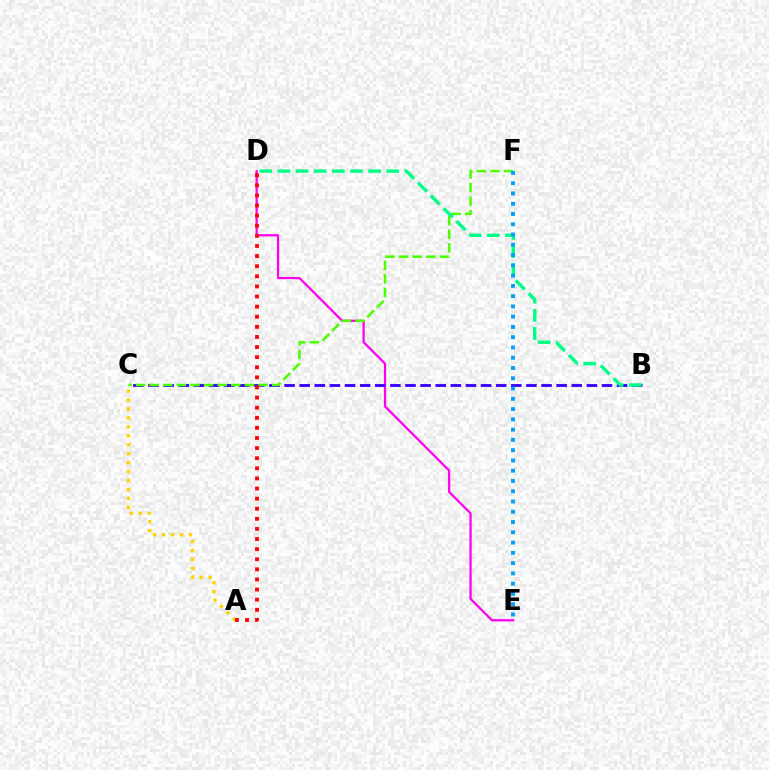{('D', 'E'): [{'color': '#ff00ed', 'line_style': 'solid', 'thickness': 1.63}], ('B', 'C'): [{'color': '#3700ff', 'line_style': 'dashed', 'thickness': 2.05}], ('C', 'F'): [{'color': '#4fff00', 'line_style': 'dashed', 'thickness': 1.85}], ('A', 'C'): [{'color': '#ffd500', 'line_style': 'dotted', 'thickness': 2.43}], ('B', 'D'): [{'color': '#00ff86', 'line_style': 'dashed', 'thickness': 2.47}], ('A', 'D'): [{'color': '#ff0000', 'line_style': 'dotted', 'thickness': 2.75}], ('E', 'F'): [{'color': '#009eff', 'line_style': 'dotted', 'thickness': 2.79}]}